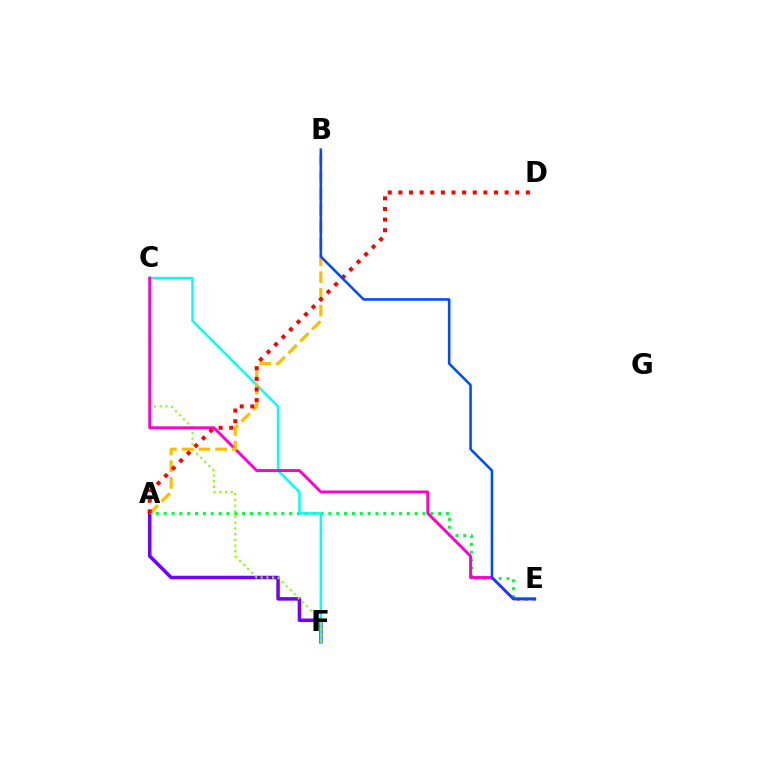{('A', 'E'): [{'color': '#00ff39', 'line_style': 'dotted', 'thickness': 2.13}], ('A', 'F'): [{'color': '#7200ff', 'line_style': 'solid', 'thickness': 2.54}], ('C', 'F'): [{'color': '#00fff6', 'line_style': 'solid', 'thickness': 1.78}, {'color': '#84ff00', 'line_style': 'dotted', 'thickness': 1.55}], ('C', 'E'): [{'color': '#ff00cf', 'line_style': 'solid', 'thickness': 2.1}], ('A', 'B'): [{'color': '#ffbd00', 'line_style': 'dashed', 'thickness': 2.27}], ('A', 'D'): [{'color': '#ff0000', 'line_style': 'dotted', 'thickness': 2.89}], ('B', 'E'): [{'color': '#004bff', 'line_style': 'solid', 'thickness': 1.85}]}